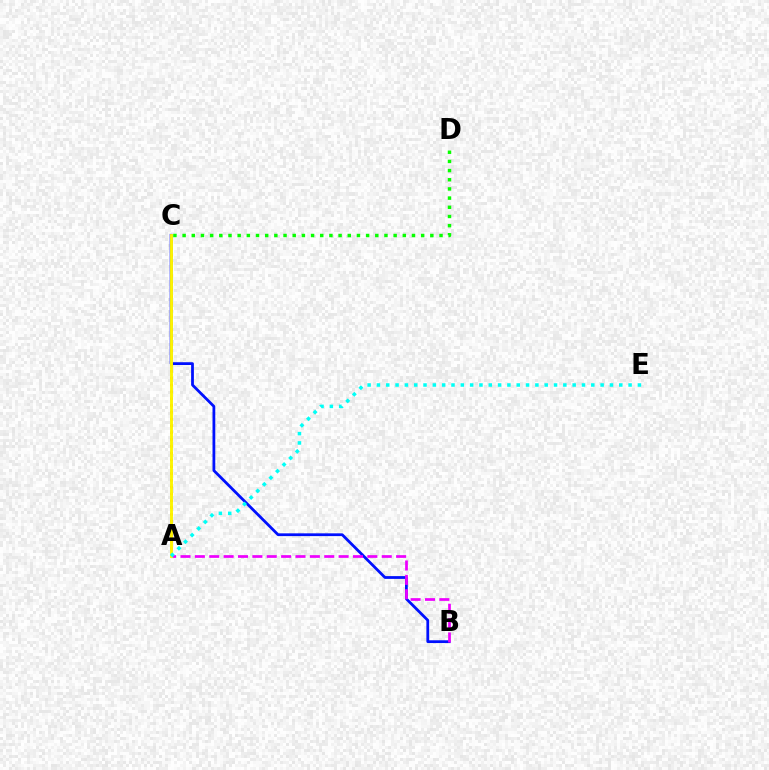{('C', 'D'): [{'color': '#08ff00', 'line_style': 'dotted', 'thickness': 2.49}], ('B', 'C'): [{'color': '#0010ff', 'line_style': 'solid', 'thickness': 2.0}], ('A', 'C'): [{'color': '#ff0000', 'line_style': 'dotted', 'thickness': 1.85}, {'color': '#fcf500', 'line_style': 'solid', 'thickness': 2.07}], ('A', 'B'): [{'color': '#ee00ff', 'line_style': 'dashed', 'thickness': 1.95}], ('A', 'E'): [{'color': '#00fff6', 'line_style': 'dotted', 'thickness': 2.53}]}